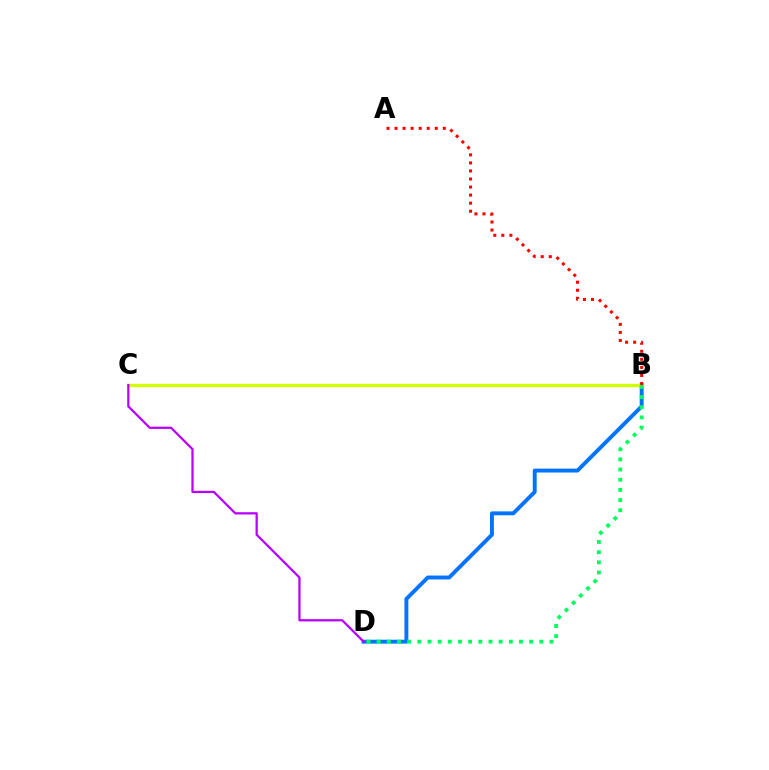{('B', 'D'): [{'color': '#0074ff', 'line_style': 'solid', 'thickness': 2.81}, {'color': '#00ff5c', 'line_style': 'dotted', 'thickness': 2.76}], ('B', 'C'): [{'color': '#d1ff00', 'line_style': 'solid', 'thickness': 2.37}], ('C', 'D'): [{'color': '#b900ff', 'line_style': 'solid', 'thickness': 1.63}], ('A', 'B'): [{'color': '#ff0000', 'line_style': 'dotted', 'thickness': 2.19}]}